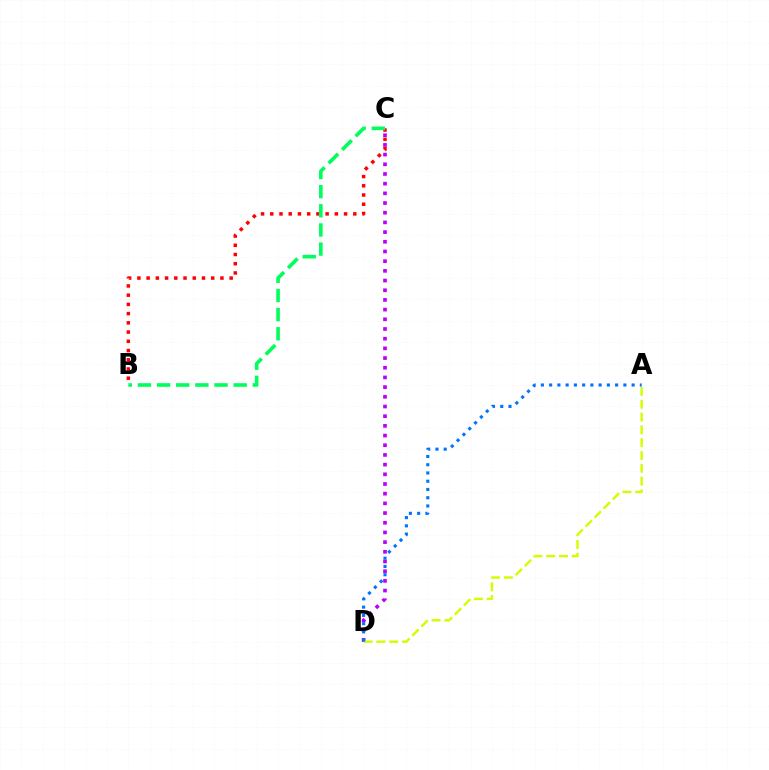{('B', 'C'): [{'color': '#ff0000', 'line_style': 'dotted', 'thickness': 2.51}, {'color': '#00ff5c', 'line_style': 'dashed', 'thickness': 2.6}], ('C', 'D'): [{'color': '#b900ff', 'line_style': 'dotted', 'thickness': 2.63}], ('A', 'D'): [{'color': '#d1ff00', 'line_style': 'dashed', 'thickness': 1.74}, {'color': '#0074ff', 'line_style': 'dotted', 'thickness': 2.24}]}